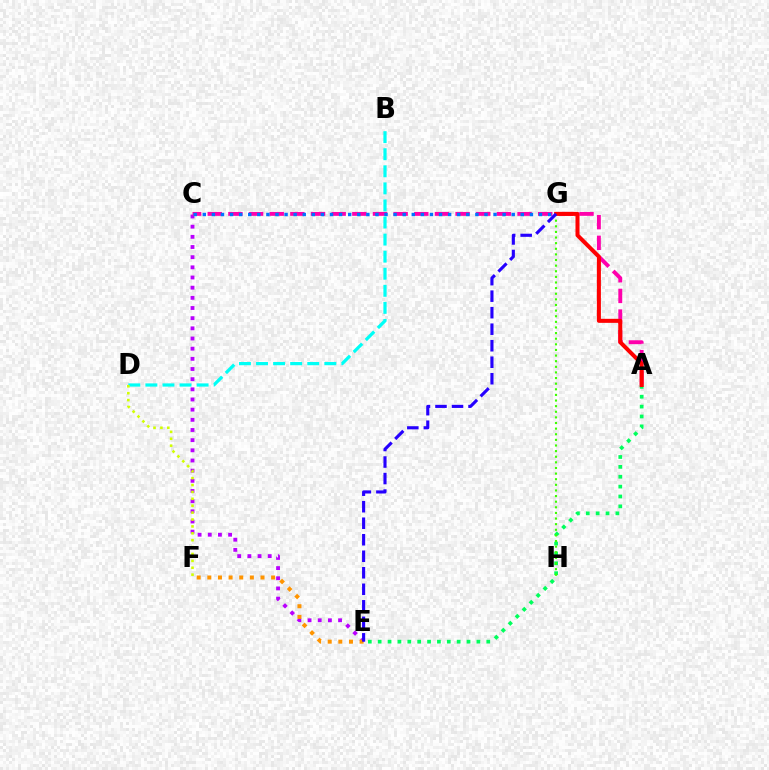{('C', 'E'): [{'color': '#b900ff', 'line_style': 'dotted', 'thickness': 2.76}], ('A', 'C'): [{'color': '#ff00ac', 'line_style': 'dashed', 'thickness': 2.81}], ('C', 'G'): [{'color': '#0074ff', 'line_style': 'dotted', 'thickness': 2.47}], ('A', 'E'): [{'color': '#00ff5c', 'line_style': 'dotted', 'thickness': 2.68}], ('B', 'D'): [{'color': '#00fff6', 'line_style': 'dashed', 'thickness': 2.32}], ('D', 'F'): [{'color': '#d1ff00', 'line_style': 'dotted', 'thickness': 1.87}], ('E', 'F'): [{'color': '#ff9400', 'line_style': 'dotted', 'thickness': 2.89}], ('G', 'H'): [{'color': '#3dff00', 'line_style': 'dotted', 'thickness': 1.53}], ('A', 'G'): [{'color': '#ff0000', 'line_style': 'solid', 'thickness': 2.9}], ('E', 'G'): [{'color': '#2500ff', 'line_style': 'dashed', 'thickness': 2.24}]}